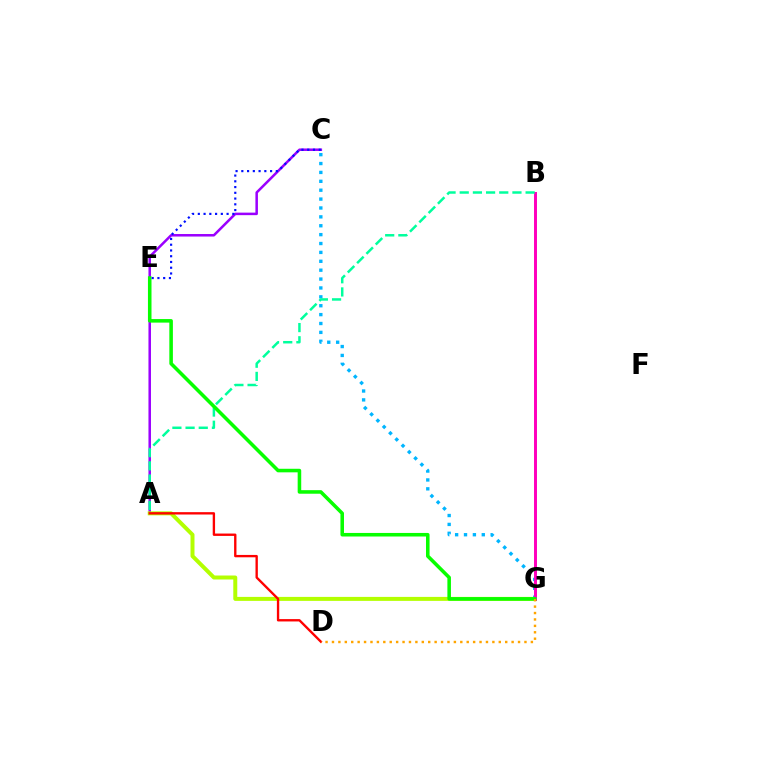{('A', 'C'): [{'color': '#9b00ff', 'line_style': 'solid', 'thickness': 1.81}], ('C', 'G'): [{'color': '#00b5ff', 'line_style': 'dotted', 'thickness': 2.41}], ('A', 'G'): [{'color': '#b3ff00', 'line_style': 'solid', 'thickness': 2.86}], ('B', 'G'): [{'color': '#ff00bd', 'line_style': 'solid', 'thickness': 2.14}], ('A', 'B'): [{'color': '#00ff9d', 'line_style': 'dashed', 'thickness': 1.79}], ('E', 'G'): [{'color': '#08ff00', 'line_style': 'solid', 'thickness': 2.56}], ('A', 'D'): [{'color': '#ff0000', 'line_style': 'solid', 'thickness': 1.7}], ('C', 'E'): [{'color': '#0010ff', 'line_style': 'dotted', 'thickness': 1.56}], ('D', 'G'): [{'color': '#ffa500', 'line_style': 'dotted', 'thickness': 1.74}]}